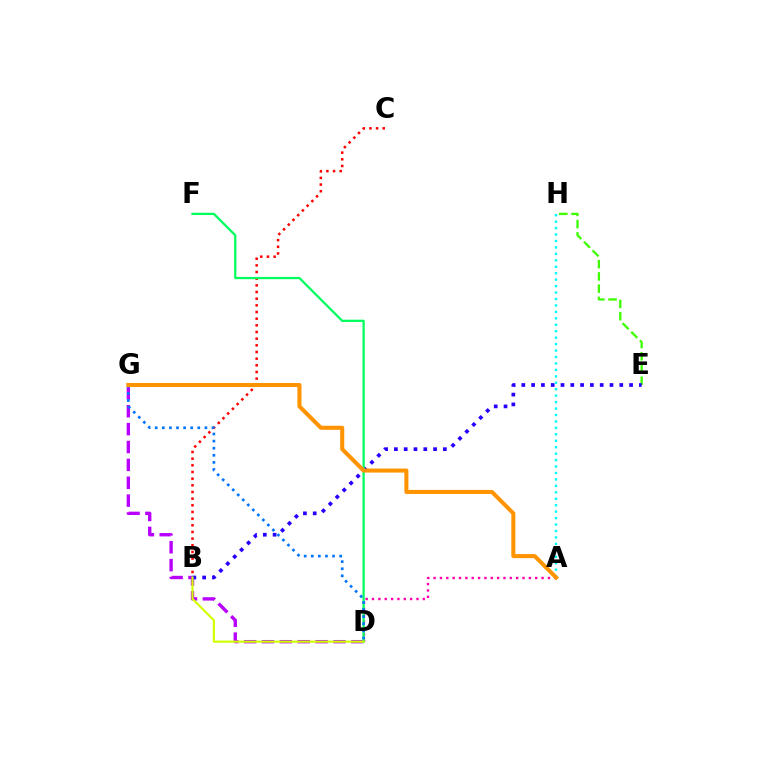{('E', 'H'): [{'color': '#3dff00', 'line_style': 'dashed', 'thickness': 1.66}], ('B', 'C'): [{'color': '#ff0000', 'line_style': 'dotted', 'thickness': 1.81}], ('D', 'G'): [{'color': '#b900ff', 'line_style': 'dashed', 'thickness': 2.43}, {'color': '#0074ff', 'line_style': 'dotted', 'thickness': 1.93}], ('B', 'E'): [{'color': '#2500ff', 'line_style': 'dotted', 'thickness': 2.66}], ('A', 'D'): [{'color': '#ff00ac', 'line_style': 'dotted', 'thickness': 1.73}], ('D', 'F'): [{'color': '#00ff5c', 'line_style': 'solid', 'thickness': 1.62}], ('A', 'H'): [{'color': '#00fff6', 'line_style': 'dotted', 'thickness': 1.75}], ('B', 'D'): [{'color': '#d1ff00', 'line_style': 'solid', 'thickness': 1.55}], ('A', 'G'): [{'color': '#ff9400', 'line_style': 'solid', 'thickness': 2.92}]}